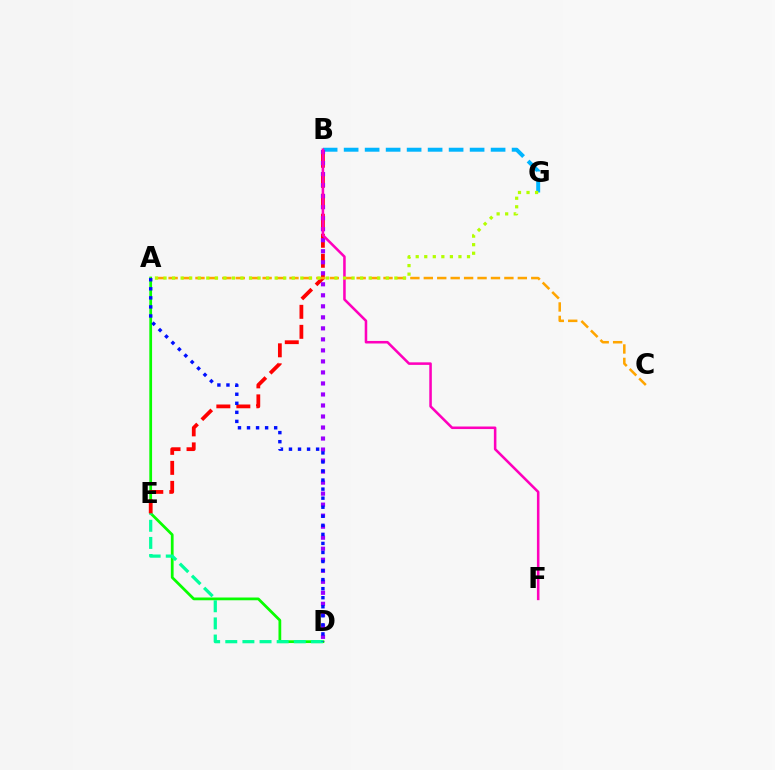{('A', 'D'): [{'color': '#08ff00', 'line_style': 'solid', 'thickness': 1.99}, {'color': '#0010ff', 'line_style': 'dotted', 'thickness': 2.46}], ('B', 'G'): [{'color': '#00b5ff', 'line_style': 'dashed', 'thickness': 2.85}], ('D', 'E'): [{'color': '#00ff9d', 'line_style': 'dashed', 'thickness': 2.33}], ('B', 'E'): [{'color': '#ff0000', 'line_style': 'dashed', 'thickness': 2.72}], ('A', 'C'): [{'color': '#ffa500', 'line_style': 'dashed', 'thickness': 1.82}], ('B', 'D'): [{'color': '#9b00ff', 'line_style': 'dotted', 'thickness': 2.99}], ('B', 'F'): [{'color': '#ff00bd', 'line_style': 'solid', 'thickness': 1.84}], ('A', 'G'): [{'color': '#b3ff00', 'line_style': 'dotted', 'thickness': 2.32}]}